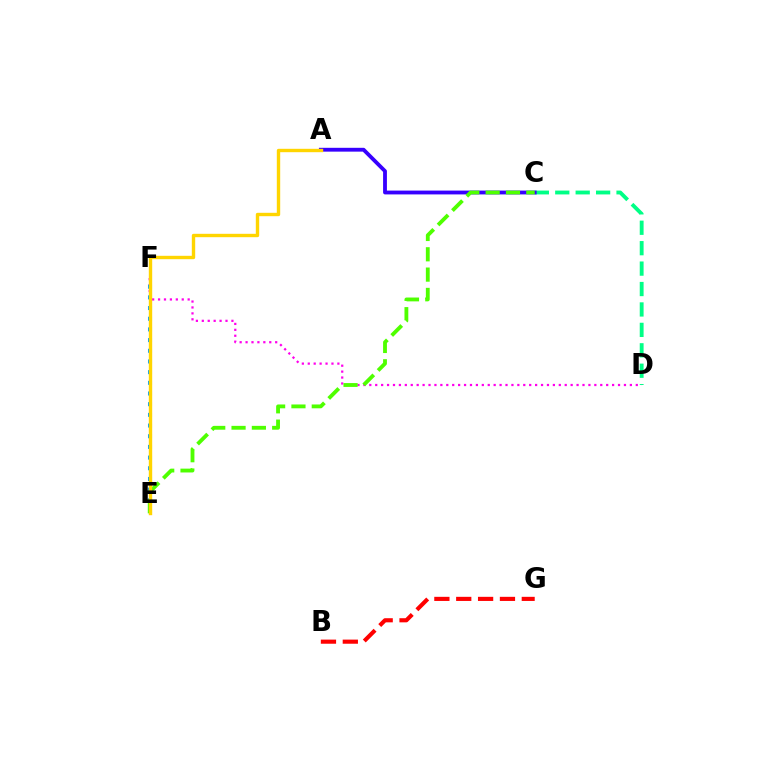{('C', 'D'): [{'color': '#00ff86', 'line_style': 'dashed', 'thickness': 2.77}], ('D', 'F'): [{'color': '#ff00ed', 'line_style': 'dotted', 'thickness': 1.61}], ('E', 'F'): [{'color': '#009eff', 'line_style': 'dotted', 'thickness': 2.9}], ('A', 'C'): [{'color': '#3700ff', 'line_style': 'solid', 'thickness': 2.75}], ('C', 'E'): [{'color': '#4fff00', 'line_style': 'dashed', 'thickness': 2.76}], ('A', 'E'): [{'color': '#ffd500', 'line_style': 'solid', 'thickness': 2.44}], ('B', 'G'): [{'color': '#ff0000', 'line_style': 'dashed', 'thickness': 2.97}]}